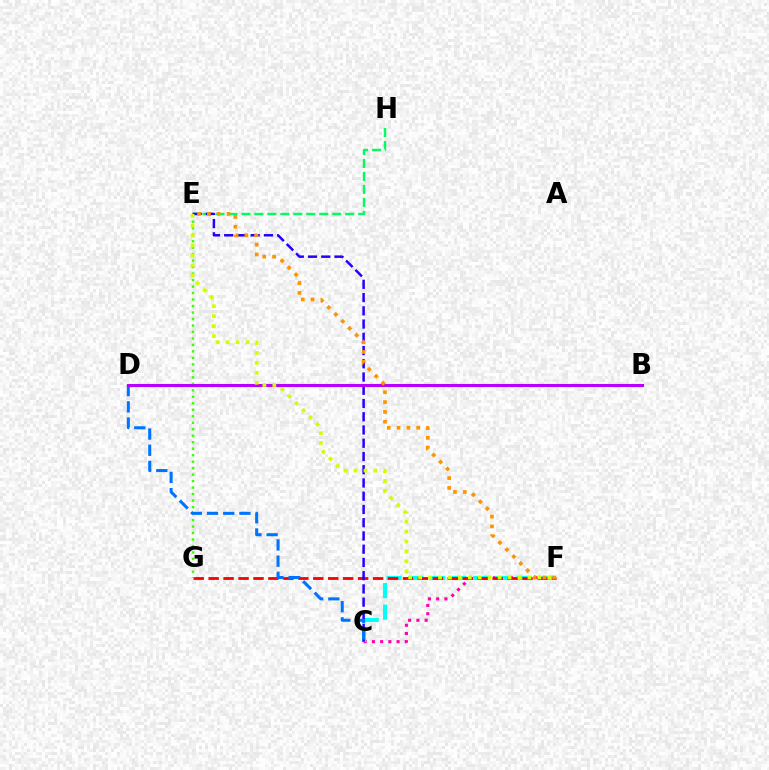{('E', 'H'): [{'color': '#00ff5c', 'line_style': 'dashed', 'thickness': 1.76}], ('C', 'F'): [{'color': '#ff00ac', 'line_style': 'dotted', 'thickness': 2.24}, {'color': '#00fff6', 'line_style': 'dashed', 'thickness': 2.94}], ('F', 'G'): [{'color': '#ff0000', 'line_style': 'dashed', 'thickness': 2.03}], ('C', 'E'): [{'color': '#2500ff', 'line_style': 'dashed', 'thickness': 1.8}], ('E', 'G'): [{'color': '#3dff00', 'line_style': 'dotted', 'thickness': 1.76}], ('C', 'D'): [{'color': '#0074ff', 'line_style': 'dashed', 'thickness': 2.2}], ('B', 'D'): [{'color': '#b900ff', 'line_style': 'solid', 'thickness': 2.2}], ('E', 'F'): [{'color': '#d1ff00', 'line_style': 'dotted', 'thickness': 2.7}, {'color': '#ff9400', 'line_style': 'dotted', 'thickness': 2.67}]}